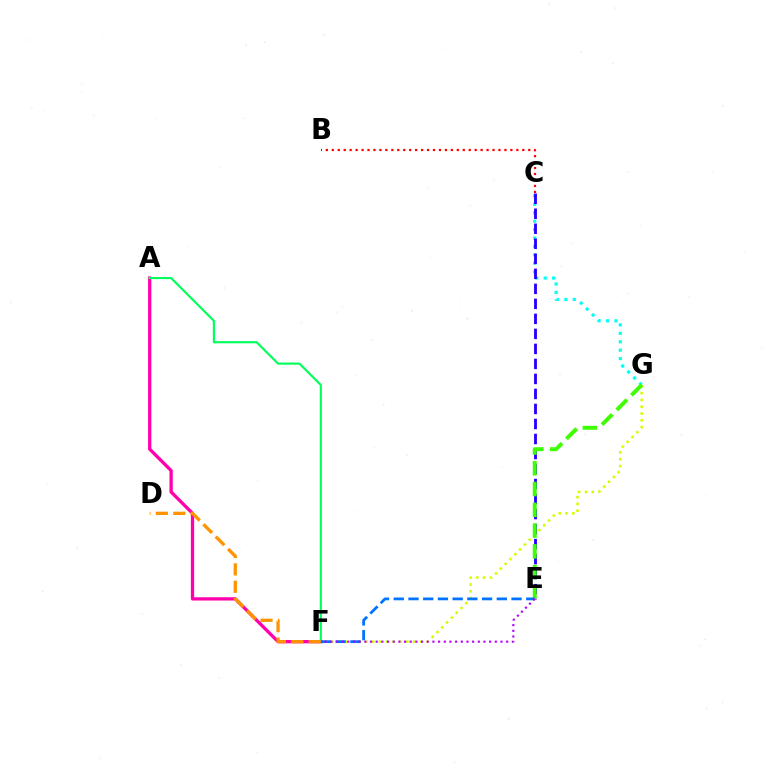{('A', 'F'): [{'color': '#ff00ac', 'line_style': 'solid', 'thickness': 2.37}, {'color': '#00ff5c', 'line_style': 'solid', 'thickness': 1.55}], ('F', 'G'): [{'color': '#d1ff00', 'line_style': 'dotted', 'thickness': 1.85}], ('C', 'G'): [{'color': '#00fff6', 'line_style': 'dotted', 'thickness': 2.29}], ('C', 'E'): [{'color': '#2500ff', 'line_style': 'dashed', 'thickness': 2.04}], ('E', 'G'): [{'color': '#3dff00', 'line_style': 'dashed', 'thickness': 2.82}], ('E', 'F'): [{'color': '#0074ff', 'line_style': 'dashed', 'thickness': 2.0}, {'color': '#b900ff', 'line_style': 'dotted', 'thickness': 1.54}], ('D', 'F'): [{'color': '#ff9400', 'line_style': 'dashed', 'thickness': 2.36}], ('B', 'C'): [{'color': '#ff0000', 'line_style': 'dotted', 'thickness': 1.62}]}